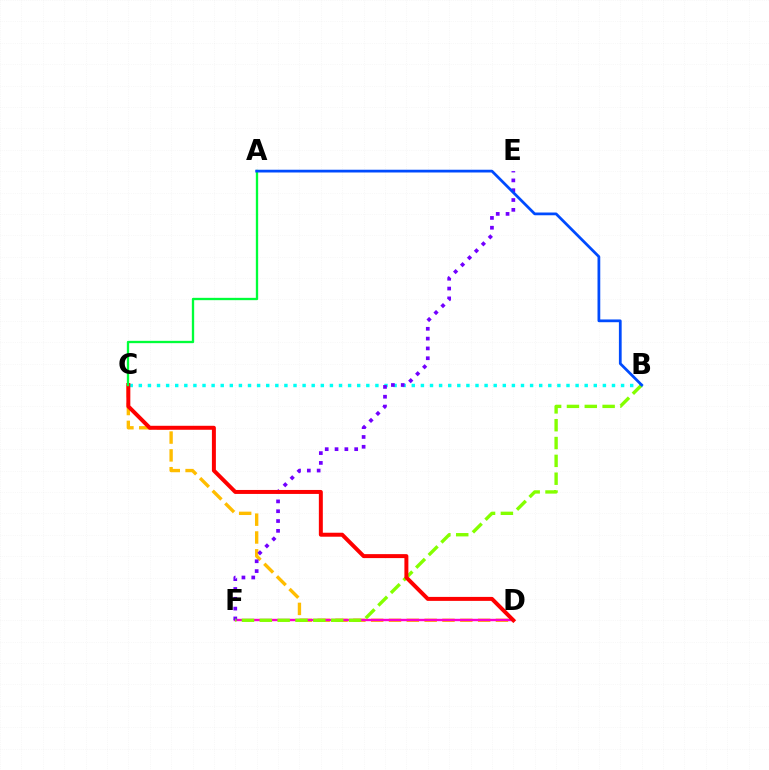{('C', 'D'): [{'color': '#ffbd00', 'line_style': 'dashed', 'thickness': 2.42}, {'color': '#ff0000', 'line_style': 'solid', 'thickness': 2.86}], ('B', 'C'): [{'color': '#00fff6', 'line_style': 'dotted', 'thickness': 2.47}], ('D', 'F'): [{'color': '#ff00cf', 'line_style': 'solid', 'thickness': 1.73}], ('E', 'F'): [{'color': '#7200ff', 'line_style': 'dotted', 'thickness': 2.67}], ('B', 'F'): [{'color': '#84ff00', 'line_style': 'dashed', 'thickness': 2.42}], ('A', 'C'): [{'color': '#00ff39', 'line_style': 'solid', 'thickness': 1.68}], ('A', 'B'): [{'color': '#004bff', 'line_style': 'solid', 'thickness': 1.98}]}